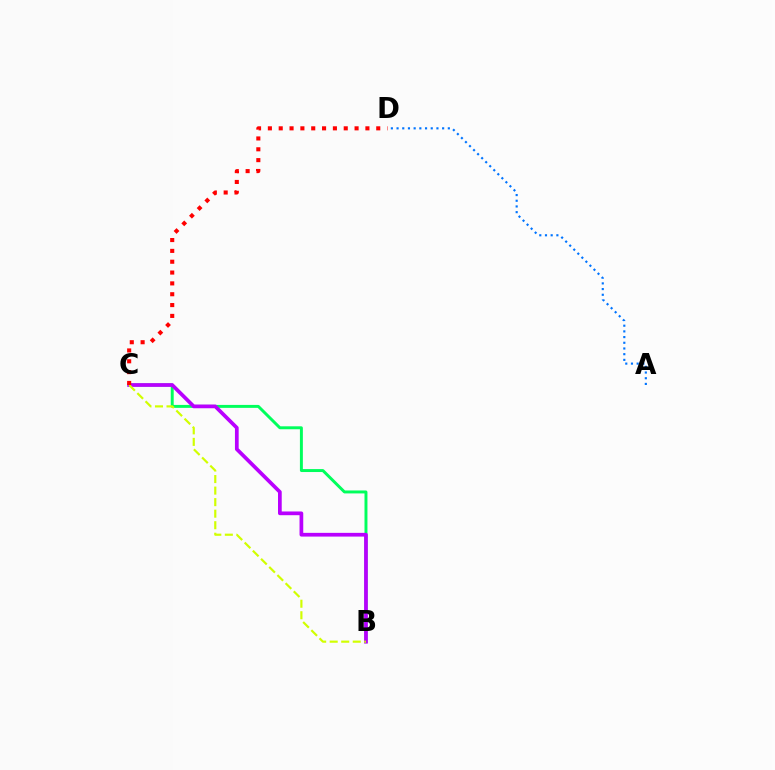{('B', 'C'): [{'color': '#00ff5c', 'line_style': 'solid', 'thickness': 2.12}, {'color': '#b900ff', 'line_style': 'solid', 'thickness': 2.68}, {'color': '#d1ff00', 'line_style': 'dashed', 'thickness': 1.57}], ('C', 'D'): [{'color': '#ff0000', 'line_style': 'dotted', 'thickness': 2.94}], ('A', 'D'): [{'color': '#0074ff', 'line_style': 'dotted', 'thickness': 1.55}]}